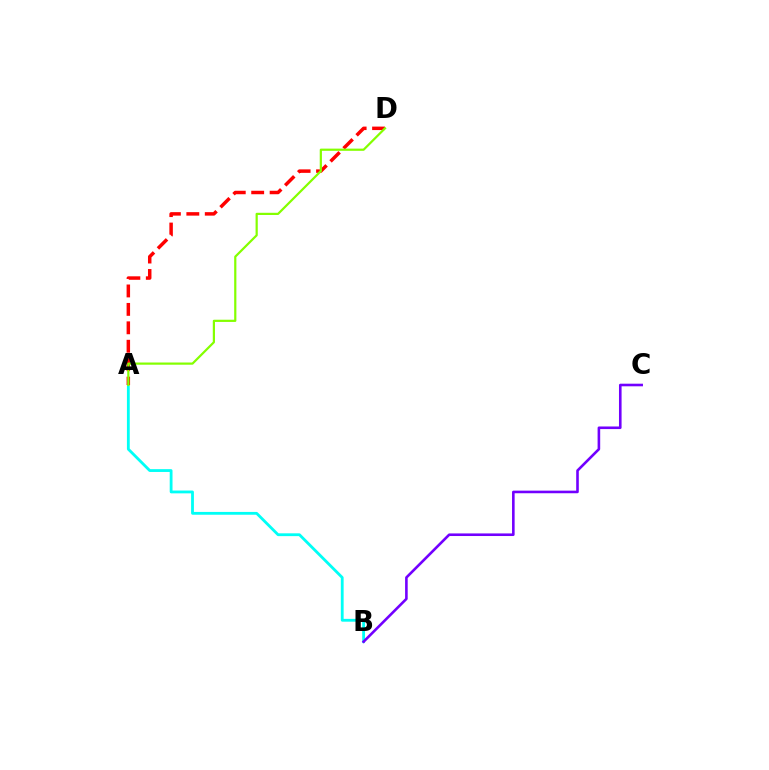{('A', 'B'): [{'color': '#00fff6', 'line_style': 'solid', 'thickness': 2.02}], ('A', 'D'): [{'color': '#ff0000', 'line_style': 'dashed', 'thickness': 2.5}, {'color': '#84ff00', 'line_style': 'solid', 'thickness': 1.59}], ('B', 'C'): [{'color': '#7200ff', 'line_style': 'solid', 'thickness': 1.87}]}